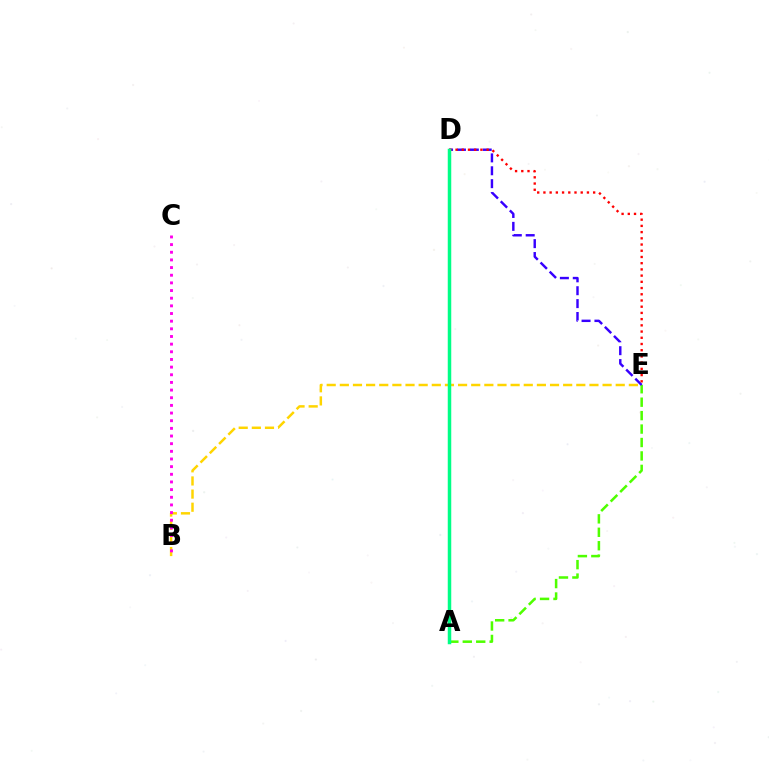{('B', 'E'): [{'color': '#ffd500', 'line_style': 'dashed', 'thickness': 1.78}], ('A', 'E'): [{'color': '#4fff00', 'line_style': 'dashed', 'thickness': 1.83}], ('D', 'E'): [{'color': '#3700ff', 'line_style': 'dashed', 'thickness': 1.75}, {'color': '#ff0000', 'line_style': 'dotted', 'thickness': 1.69}], ('B', 'C'): [{'color': '#ff00ed', 'line_style': 'dotted', 'thickness': 2.08}], ('A', 'D'): [{'color': '#009eff', 'line_style': 'solid', 'thickness': 2.13}, {'color': '#00ff86', 'line_style': 'solid', 'thickness': 2.51}]}